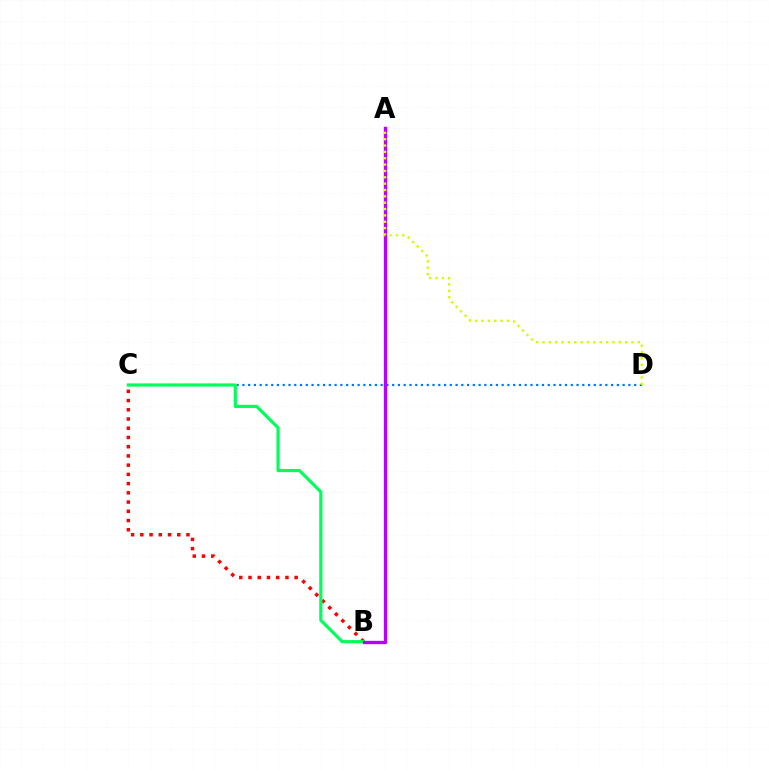{('B', 'C'): [{'color': '#ff0000', 'line_style': 'dotted', 'thickness': 2.51}, {'color': '#00ff5c', 'line_style': 'solid', 'thickness': 2.29}], ('C', 'D'): [{'color': '#0074ff', 'line_style': 'dotted', 'thickness': 1.57}], ('A', 'B'): [{'color': '#b900ff', 'line_style': 'solid', 'thickness': 2.41}], ('A', 'D'): [{'color': '#d1ff00', 'line_style': 'dotted', 'thickness': 1.73}]}